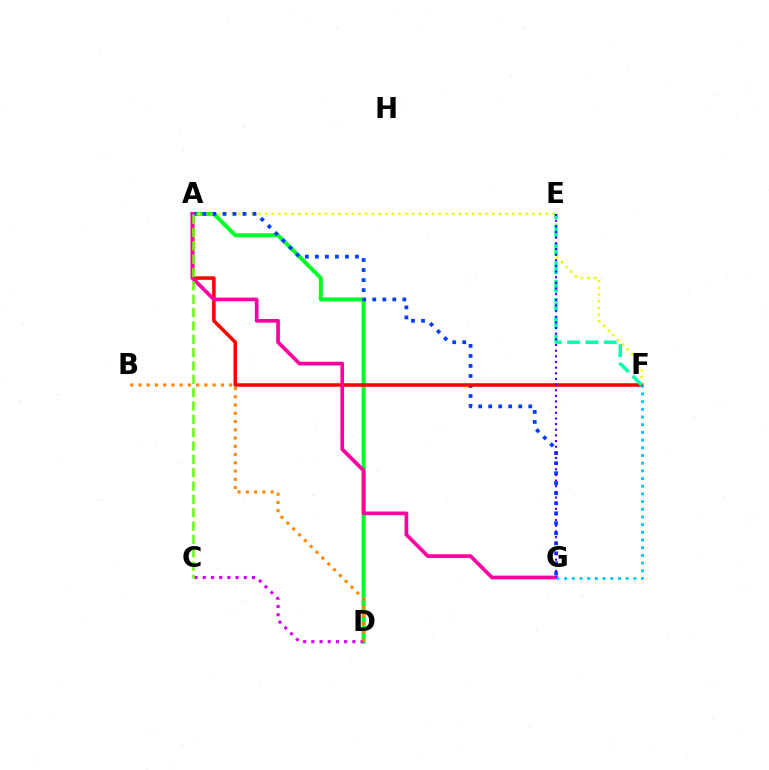{('A', 'D'): [{'color': '#00ff27', 'line_style': 'solid', 'thickness': 2.86}], ('A', 'F'): [{'color': '#eeff00', 'line_style': 'dotted', 'thickness': 1.82}, {'color': '#ff0000', 'line_style': 'solid', 'thickness': 2.55}], ('C', 'D'): [{'color': '#d600ff', 'line_style': 'dotted', 'thickness': 2.23}], ('A', 'G'): [{'color': '#003fff', 'line_style': 'dotted', 'thickness': 2.72}, {'color': '#ff00a0', 'line_style': 'solid', 'thickness': 2.66}], ('E', 'F'): [{'color': '#00ffaf', 'line_style': 'dashed', 'thickness': 2.5}], ('B', 'D'): [{'color': '#ff8800', 'line_style': 'dotted', 'thickness': 2.24}], ('F', 'G'): [{'color': '#00c7ff', 'line_style': 'dotted', 'thickness': 2.09}], ('A', 'C'): [{'color': '#66ff00', 'line_style': 'dashed', 'thickness': 1.81}], ('E', 'G'): [{'color': '#4f00ff', 'line_style': 'dotted', 'thickness': 1.53}]}